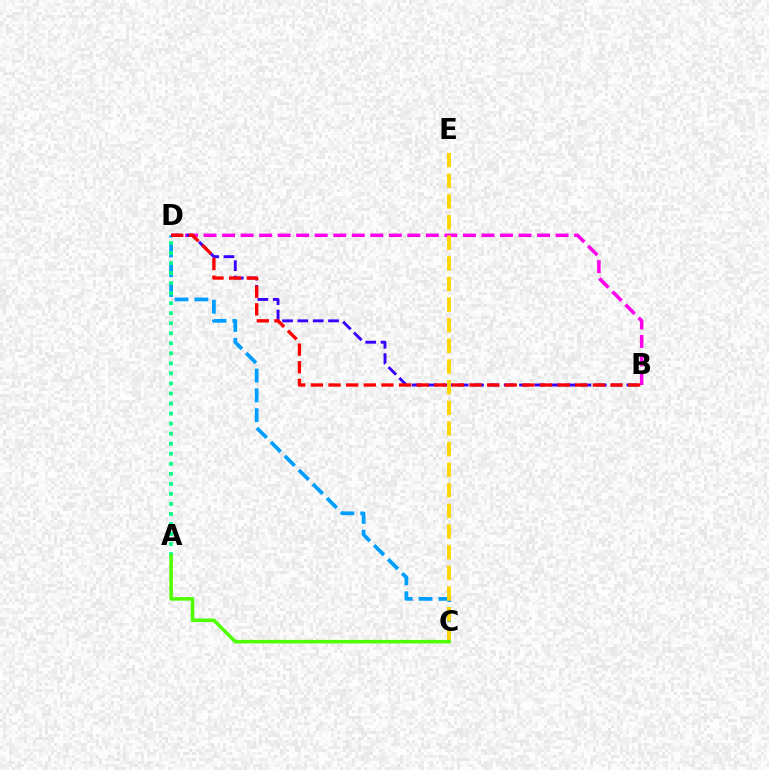{('B', 'D'): [{'color': '#ff00ed', 'line_style': 'dashed', 'thickness': 2.52}, {'color': '#3700ff', 'line_style': 'dashed', 'thickness': 2.08}, {'color': '#ff0000', 'line_style': 'dashed', 'thickness': 2.39}], ('C', 'D'): [{'color': '#009eff', 'line_style': 'dashed', 'thickness': 2.69}], ('A', 'D'): [{'color': '#00ff86', 'line_style': 'dotted', 'thickness': 2.73}], ('C', 'E'): [{'color': '#ffd500', 'line_style': 'dashed', 'thickness': 2.8}], ('A', 'C'): [{'color': '#4fff00', 'line_style': 'solid', 'thickness': 2.54}]}